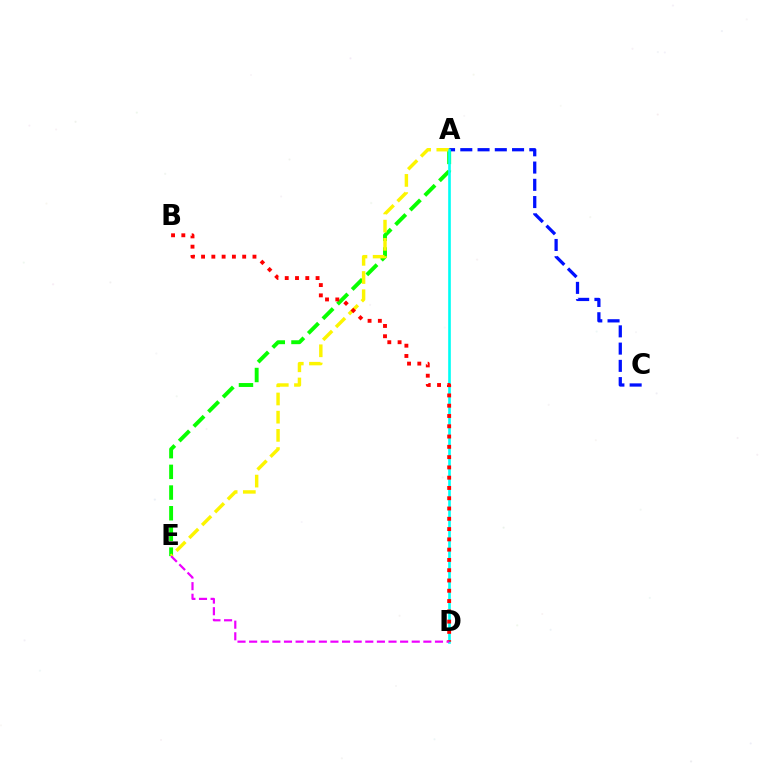{('A', 'E'): [{'color': '#08ff00', 'line_style': 'dashed', 'thickness': 2.81}, {'color': '#fcf500', 'line_style': 'dashed', 'thickness': 2.47}], ('A', 'C'): [{'color': '#0010ff', 'line_style': 'dashed', 'thickness': 2.34}], ('A', 'D'): [{'color': '#00fff6', 'line_style': 'solid', 'thickness': 1.9}], ('B', 'D'): [{'color': '#ff0000', 'line_style': 'dotted', 'thickness': 2.79}], ('D', 'E'): [{'color': '#ee00ff', 'line_style': 'dashed', 'thickness': 1.58}]}